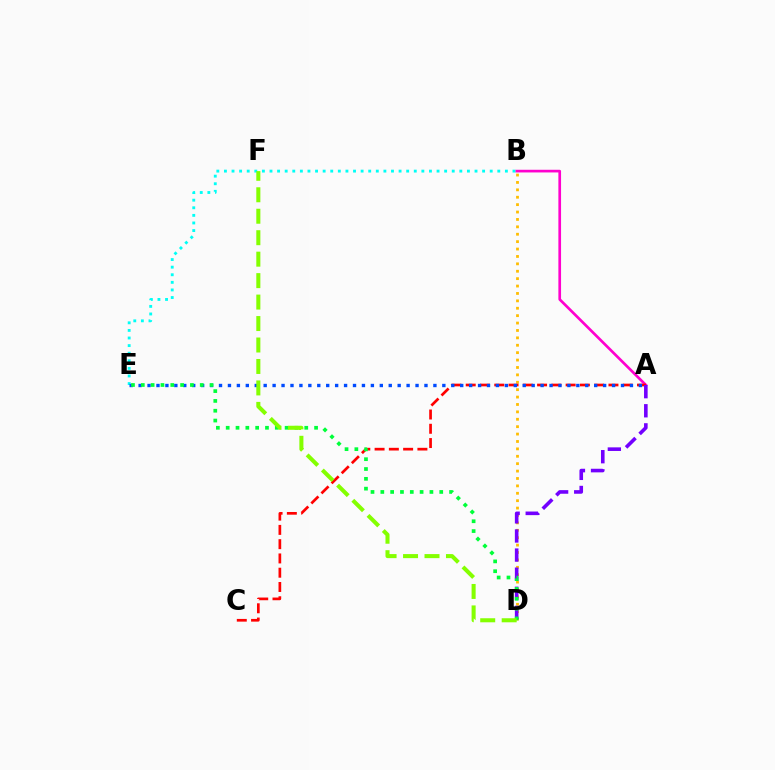{('B', 'D'): [{'color': '#ffbd00', 'line_style': 'dotted', 'thickness': 2.01}], ('A', 'B'): [{'color': '#ff00cf', 'line_style': 'solid', 'thickness': 1.93}], ('A', 'C'): [{'color': '#ff0000', 'line_style': 'dashed', 'thickness': 1.94}], ('B', 'E'): [{'color': '#00fff6', 'line_style': 'dotted', 'thickness': 2.06}], ('A', 'D'): [{'color': '#7200ff', 'line_style': 'dashed', 'thickness': 2.6}], ('A', 'E'): [{'color': '#004bff', 'line_style': 'dotted', 'thickness': 2.43}], ('D', 'E'): [{'color': '#00ff39', 'line_style': 'dotted', 'thickness': 2.67}], ('D', 'F'): [{'color': '#84ff00', 'line_style': 'dashed', 'thickness': 2.92}]}